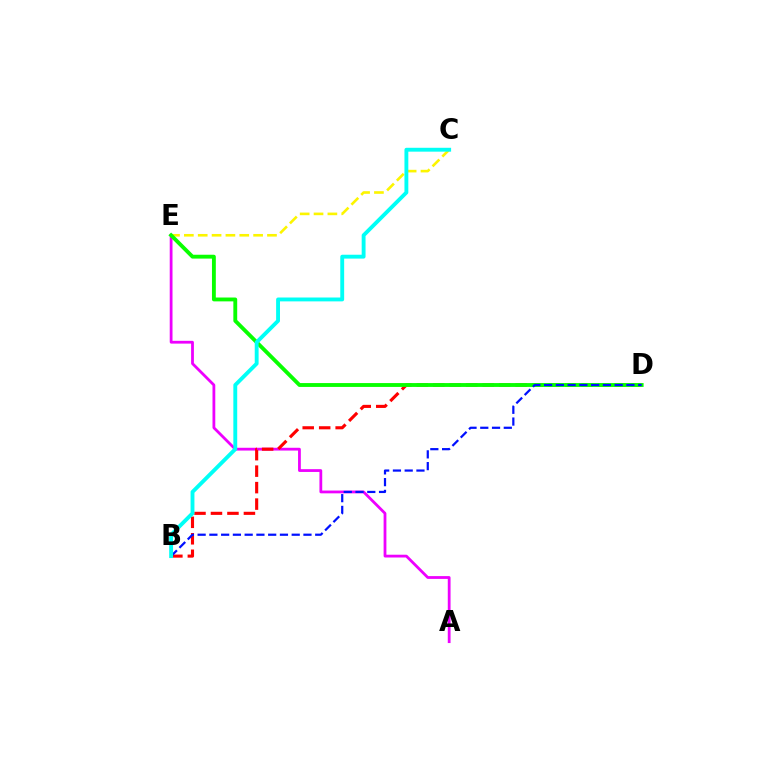{('A', 'E'): [{'color': '#ee00ff', 'line_style': 'solid', 'thickness': 2.01}], ('B', 'D'): [{'color': '#ff0000', 'line_style': 'dashed', 'thickness': 2.24}, {'color': '#0010ff', 'line_style': 'dashed', 'thickness': 1.6}], ('C', 'E'): [{'color': '#fcf500', 'line_style': 'dashed', 'thickness': 1.88}], ('D', 'E'): [{'color': '#08ff00', 'line_style': 'solid', 'thickness': 2.77}], ('B', 'C'): [{'color': '#00fff6', 'line_style': 'solid', 'thickness': 2.79}]}